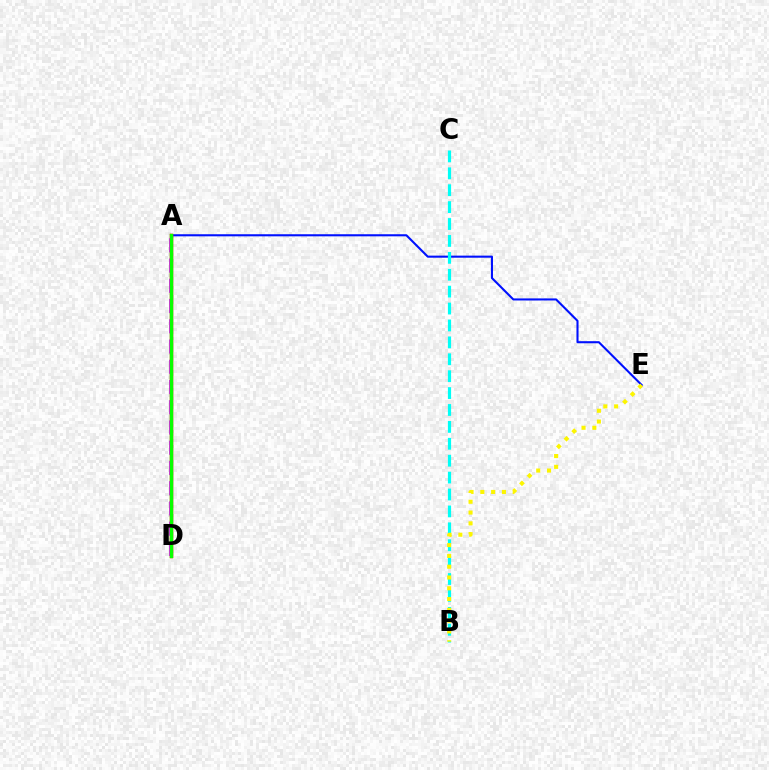{('A', 'E'): [{'color': '#0010ff', 'line_style': 'solid', 'thickness': 1.5}], ('A', 'D'): [{'color': '#ff0000', 'line_style': 'solid', 'thickness': 2.47}, {'color': '#ee00ff', 'line_style': 'dashed', 'thickness': 2.75}, {'color': '#08ff00', 'line_style': 'solid', 'thickness': 2.46}], ('B', 'C'): [{'color': '#00fff6', 'line_style': 'dashed', 'thickness': 2.3}], ('B', 'E'): [{'color': '#fcf500', 'line_style': 'dotted', 'thickness': 2.93}]}